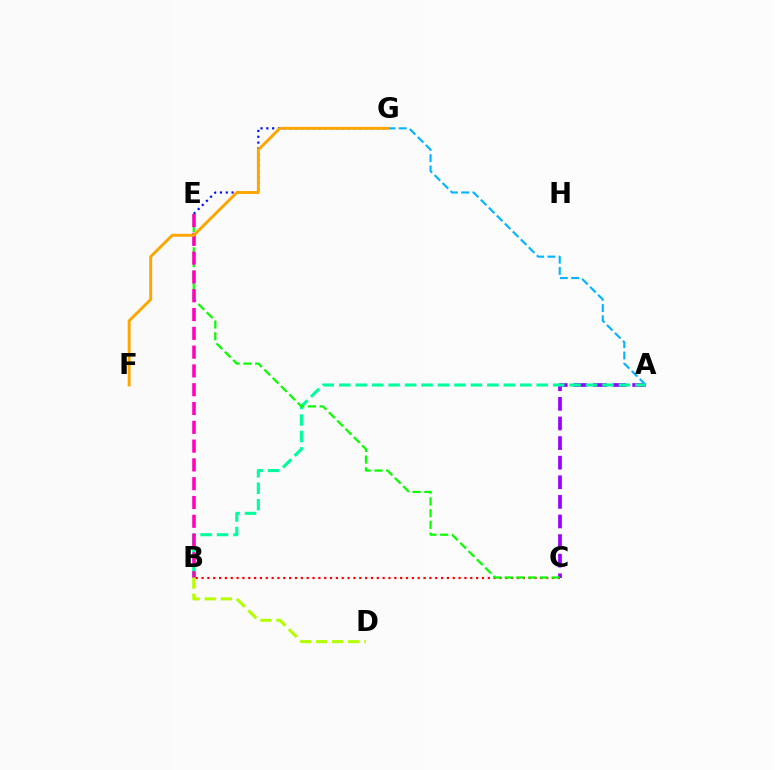{('A', 'C'): [{'color': '#9b00ff', 'line_style': 'dashed', 'thickness': 2.66}], ('B', 'C'): [{'color': '#ff0000', 'line_style': 'dotted', 'thickness': 1.59}], ('A', 'G'): [{'color': '#00b5ff', 'line_style': 'dashed', 'thickness': 1.53}], ('E', 'G'): [{'color': '#0010ff', 'line_style': 'dotted', 'thickness': 1.58}], ('A', 'B'): [{'color': '#00ff9d', 'line_style': 'dashed', 'thickness': 2.24}], ('C', 'E'): [{'color': '#08ff00', 'line_style': 'dashed', 'thickness': 1.59}], ('B', 'E'): [{'color': '#ff00bd', 'line_style': 'dashed', 'thickness': 2.55}], ('B', 'D'): [{'color': '#b3ff00', 'line_style': 'dashed', 'thickness': 2.19}], ('F', 'G'): [{'color': '#ffa500', 'line_style': 'solid', 'thickness': 2.09}]}